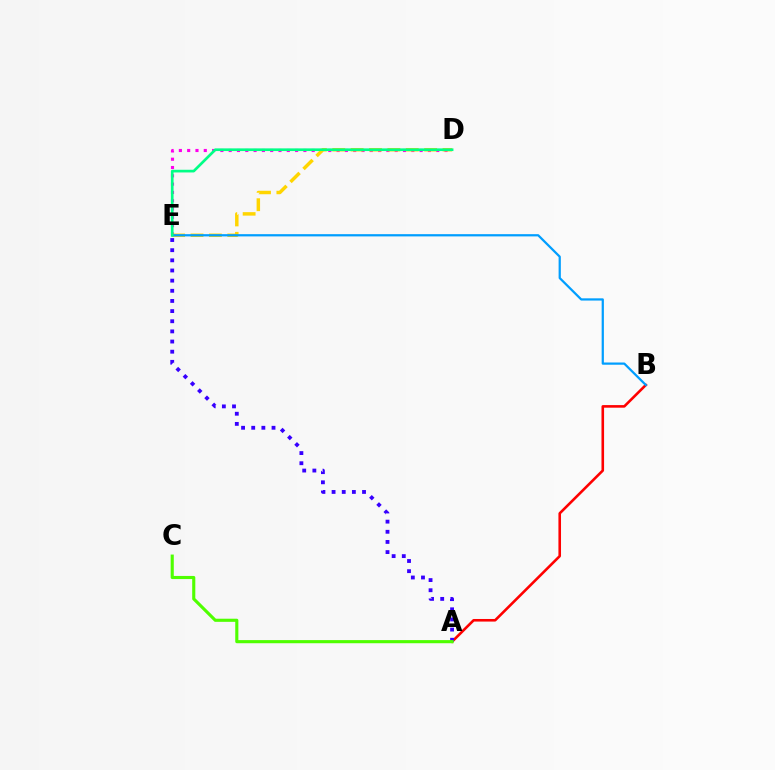{('A', 'B'): [{'color': '#ff0000', 'line_style': 'solid', 'thickness': 1.87}], ('D', 'E'): [{'color': '#ff00ed', 'line_style': 'dotted', 'thickness': 2.26}, {'color': '#ffd500', 'line_style': 'dashed', 'thickness': 2.5}, {'color': '#00ff86', 'line_style': 'solid', 'thickness': 1.93}], ('A', 'E'): [{'color': '#3700ff', 'line_style': 'dotted', 'thickness': 2.76}], ('A', 'C'): [{'color': '#4fff00', 'line_style': 'solid', 'thickness': 2.25}], ('B', 'E'): [{'color': '#009eff', 'line_style': 'solid', 'thickness': 1.61}]}